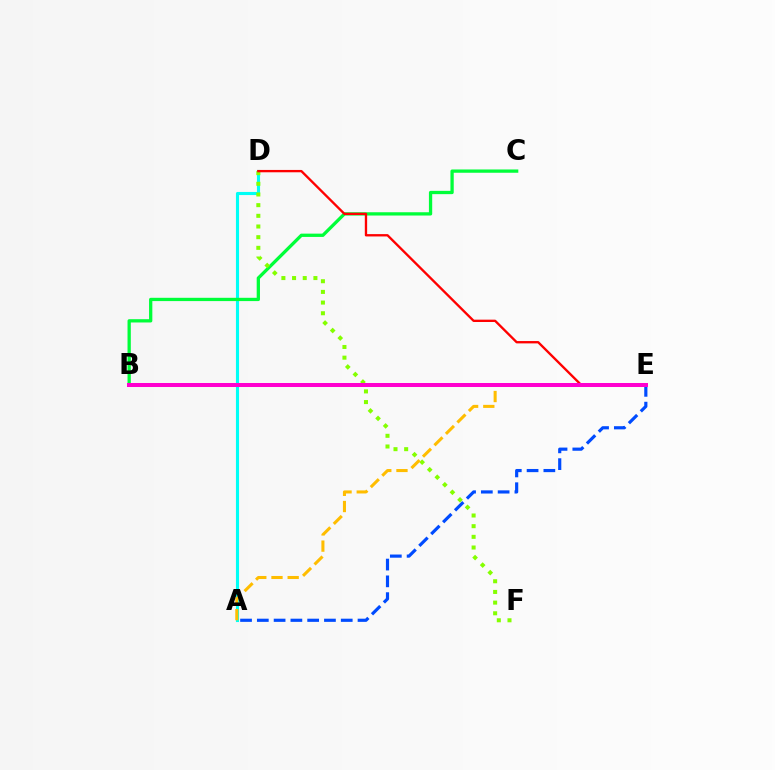{('A', 'D'): [{'color': '#00fff6', 'line_style': 'solid', 'thickness': 2.24}], ('B', 'E'): [{'color': '#7200ff', 'line_style': 'dashed', 'thickness': 1.56}, {'color': '#ff00cf', 'line_style': 'solid', 'thickness': 2.89}], ('A', 'E'): [{'color': '#004bff', 'line_style': 'dashed', 'thickness': 2.28}, {'color': '#ffbd00', 'line_style': 'dashed', 'thickness': 2.2}], ('B', 'C'): [{'color': '#00ff39', 'line_style': 'solid', 'thickness': 2.37}], ('D', 'F'): [{'color': '#84ff00', 'line_style': 'dotted', 'thickness': 2.9}], ('D', 'E'): [{'color': '#ff0000', 'line_style': 'solid', 'thickness': 1.68}]}